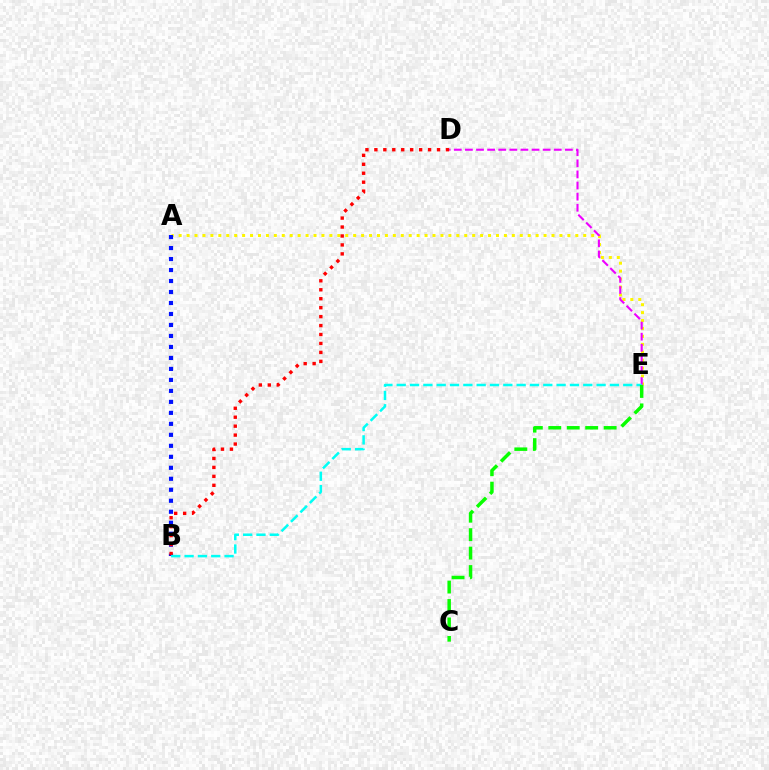{('A', 'E'): [{'color': '#fcf500', 'line_style': 'dotted', 'thickness': 2.16}], ('A', 'B'): [{'color': '#0010ff', 'line_style': 'dotted', 'thickness': 2.99}], ('D', 'E'): [{'color': '#ee00ff', 'line_style': 'dashed', 'thickness': 1.51}], ('B', 'D'): [{'color': '#ff0000', 'line_style': 'dotted', 'thickness': 2.43}], ('B', 'E'): [{'color': '#00fff6', 'line_style': 'dashed', 'thickness': 1.81}], ('C', 'E'): [{'color': '#08ff00', 'line_style': 'dashed', 'thickness': 2.51}]}